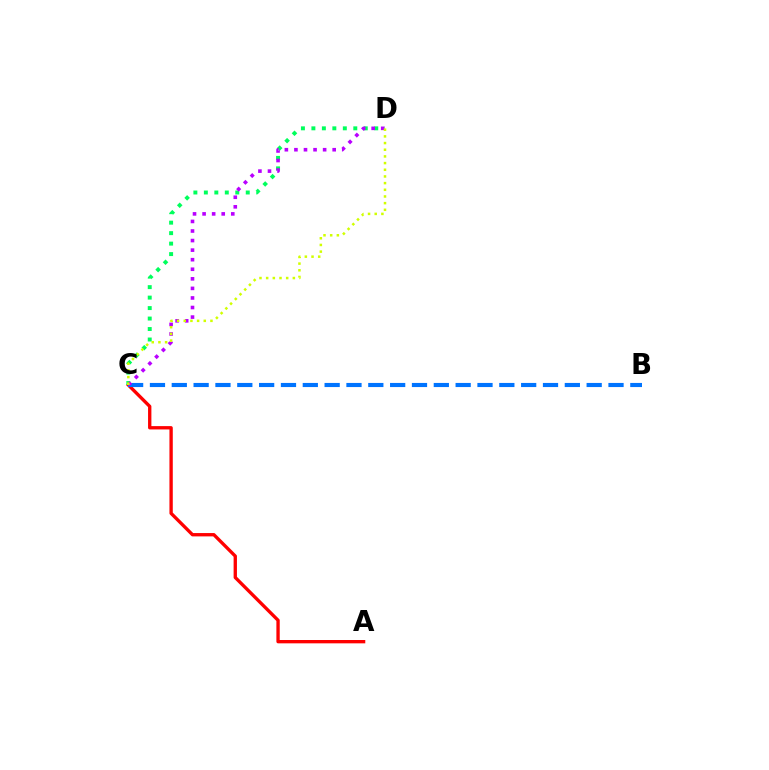{('A', 'C'): [{'color': '#ff0000', 'line_style': 'solid', 'thickness': 2.4}], ('B', 'C'): [{'color': '#0074ff', 'line_style': 'dashed', 'thickness': 2.97}], ('C', 'D'): [{'color': '#00ff5c', 'line_style': 'dotted', 'thickness': 2.85}, {'color': '#b900ff', 'line_style': 'dotted', 'thickness': 2.6}, {'color': '#d1ff00', 'line_style': 'dotted', 'thickness': 1.81}]}